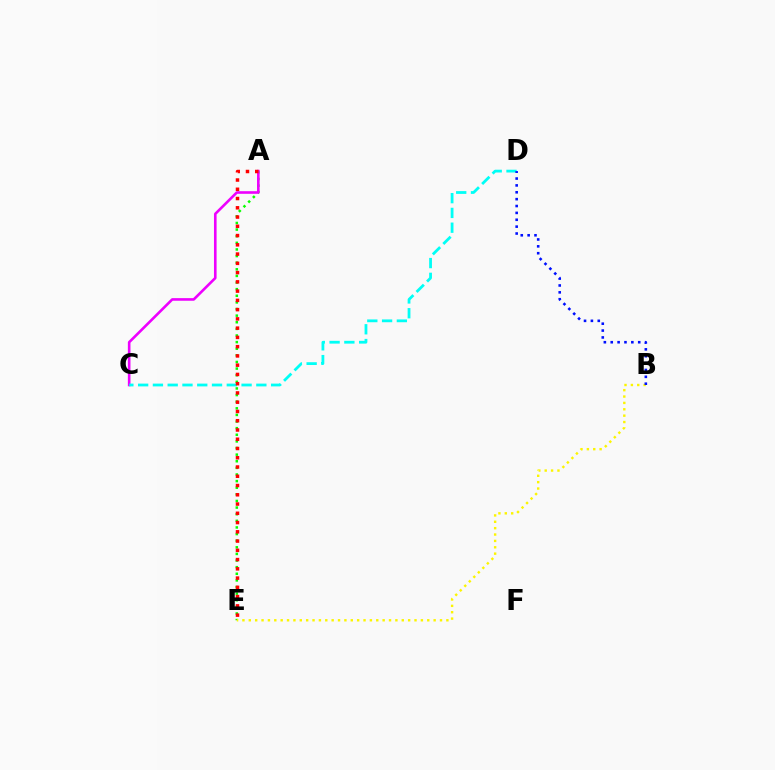{('A', 'E'): [{'color': '#08ff00', 'line_style': 'dotted', 'thickness': 1.8}, {'color': '#ff0000', 'line_style': 'dotted', 'thickness': 2.52}], ('B', 'E'): [{'color': '#fcf500', 'line_style': 'dotted', 'thickness': 1.73}], ('A', 'C'): [{'color': '#ee00ff', 'line_style': 'solid', 'thickness': 1.88}], ('C', 'D'): [{'color': '#00fff6', 'line_style': 'dashed', 'thickness': 2.01}], ('B', 'D'): [{'color': '#0010ff', 'line_style': 'dotted', 'thickness': 1.87}]}